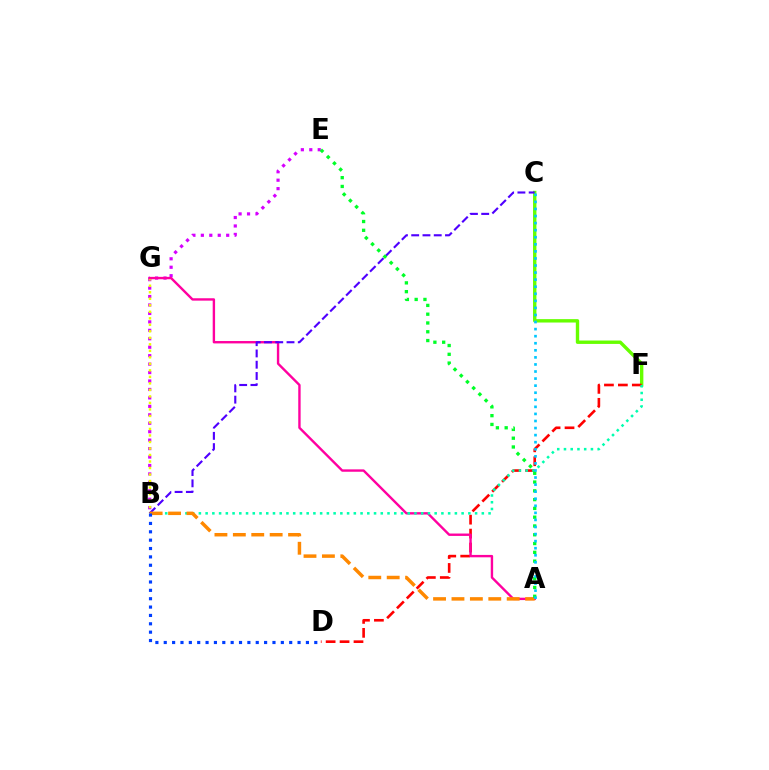{('C', 'F'): [{'color': '#66ff00', 'line_style': 'solid', 'thickness': 2.44}], ('B', 'E'): [{'color': '#d600ff', 'line_style': 'dotted', 'thickness': 2.29}], ('D', 'F'): [{'color': '#ff0000', 'line_style': 'dashed', 'thickness': 1.89}], ('B', 'G'): [{'color': '#eeff00', 'line_style': 'dotted', 'thickness': 1.77}], ('A', 'G'): [{'color': '#ff00a0', 'line_style': 'solid', 'thickness': 1.72}], ('B', 'F'): [{'color': '#00ffaf', 'line_style': 'dotted', 'thickness': 1.83}], ('B', 'C'): [{'color': '#4f00ff', 'line_style': 'dashed', 'thickness': 1.53}], ('A', 'B'): [{'color': '#ff8800', 'line_style': 'dashed', 'thickness': 2.5}], ('A', 'E'): [{'color': '#00ff27', 'line_style': 'dotted', 'thickness': 2.39}], ('B', 'D'): [{'color': '#003fff', 'line_style': 'dotted', 'thickness': 2.27}], ('A', 'C'): [{'color': '#00c7ff', 'line_style': 'dotted', 'thickness': 1.92}]}